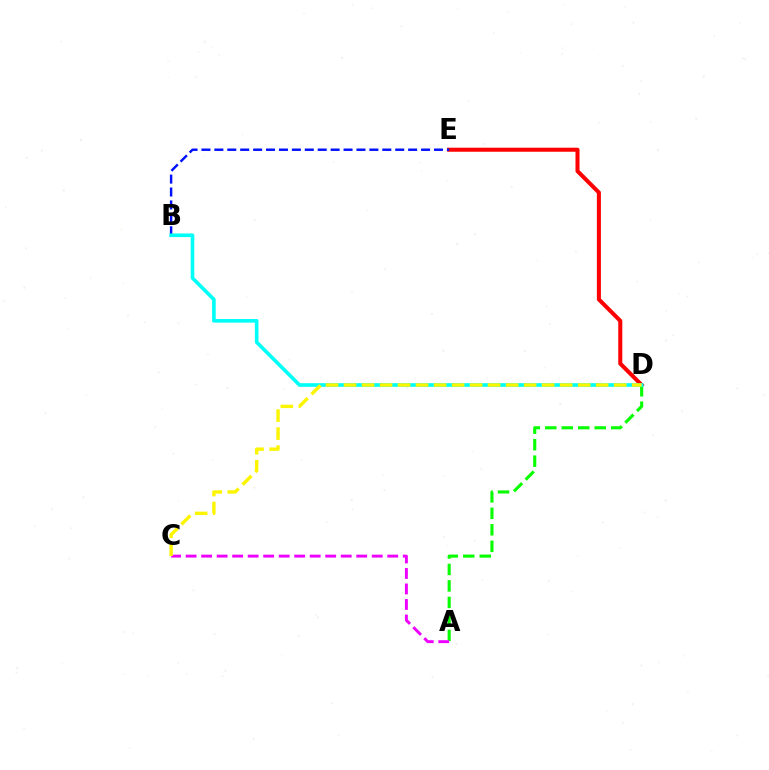{('D', 'E'): [{'color': '#ff0000', 'line_style': 'solid', 'thickness': 2.91}], ('A', 'D'): [{'color': '#08ff00', 'line_style': 'dashed', 'thickness': 2.24}], ('B', 'E'): [{'color': '#0010ff', 'line_style': 'dashed', 'thickness': 1.75}], ('B', 'D'): [{'color': '#00fff6', 'line_style': 'solid', 'thickness': 2.6}], ('A', 'C'): [{'color': '#ee00ff', 'line_style': 'dashed', 'thickness': 2.11}], ('C', 'D'): [{'color': '#fcf500', 'line_style': 'dashed', 'thickness': 2.45}]}